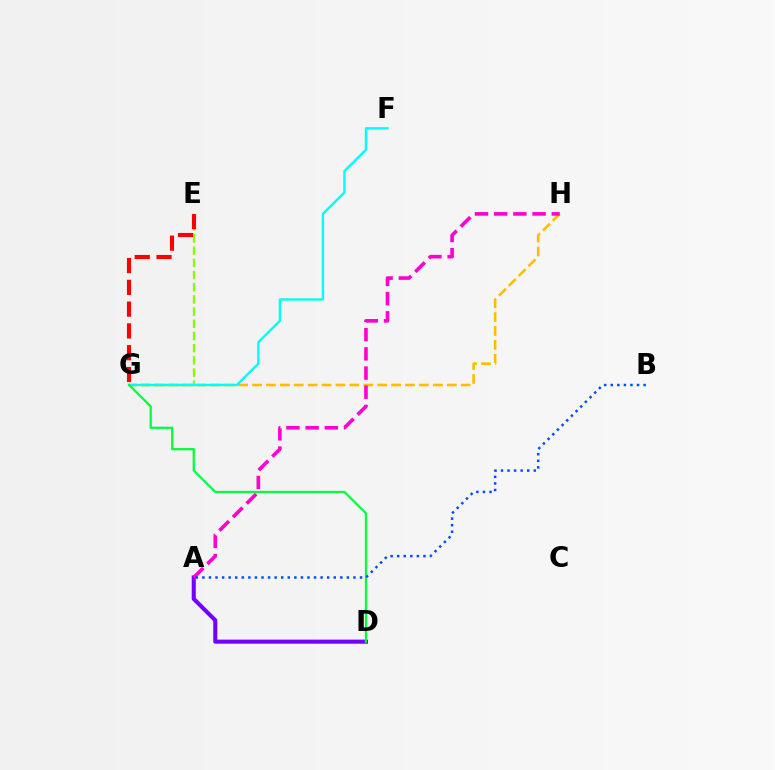{('E', 'G'): [{'color': '#84ff00', 'line_style': 'dashed', 'thickness': 1.66}, {'color': '#ff0000', 'line_style': 'dashed', 'thickness': 2.96}], ('G', 'H'): [{'color': '#ffbd00', 'line_style': 'dashed', 'thickness': 1.89}], ('F', 'G'): [{'color': '#00fff6', 'line_style': 'solid', 'thickness': 1.71}], ('A', 'D'): [{'color': '#7200ff', 'line_style': 'solid', 'thickness': 2.93}], ('A', 'H'): [{'color': '#ff00cf', 'line_style': 'dashed', 'thickness': 2.61}], ('D', 'G'): [{'color': '#00ff39', 'line_style': 'solid', 'thickness': 1.61}], ('A', 'B'): [{'color': '#004bff', 'line_style': 'dotted', 'thickness': 1.78}]}